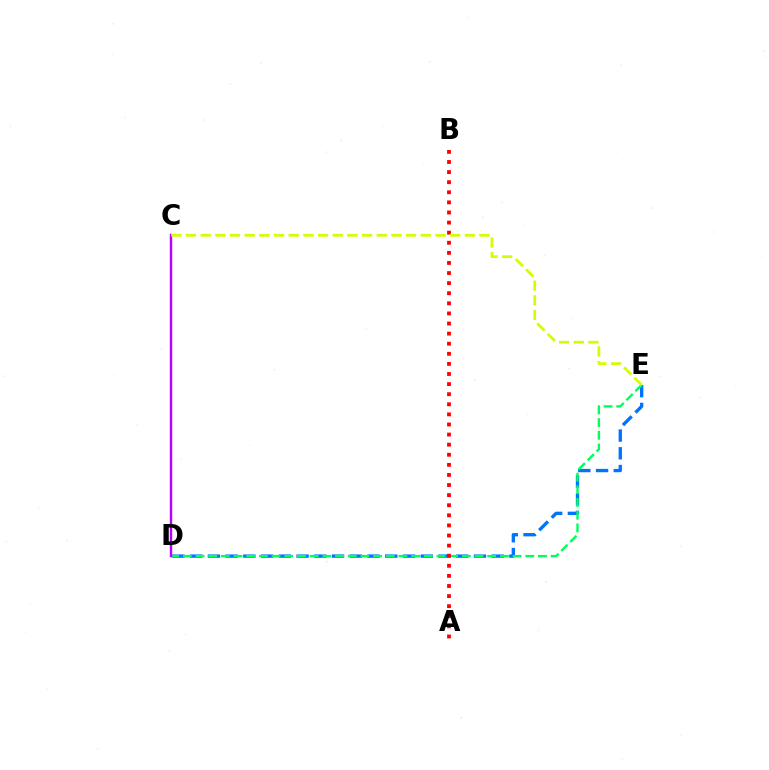{('D', 'E'): [{'color': '#0074ff', 'line_style': 'dashed', 'thickness': 2.41}, {'color': '#00ff5c', 'line_style': 'dashed', 'thickness': 1.72}], ('A', 'B'): [{'color': '#ff0000', 'line_style': 'dotted', 'thickness': 2.74}], ('C', 'D'): [{'color': '#b900ff', 'line_style': 'solid', 'thickness': 1.75}], ('C', 'E'): [{'color': '#d1ff00', 'line_style': 'dashed', 'thickness': 1.99}]}